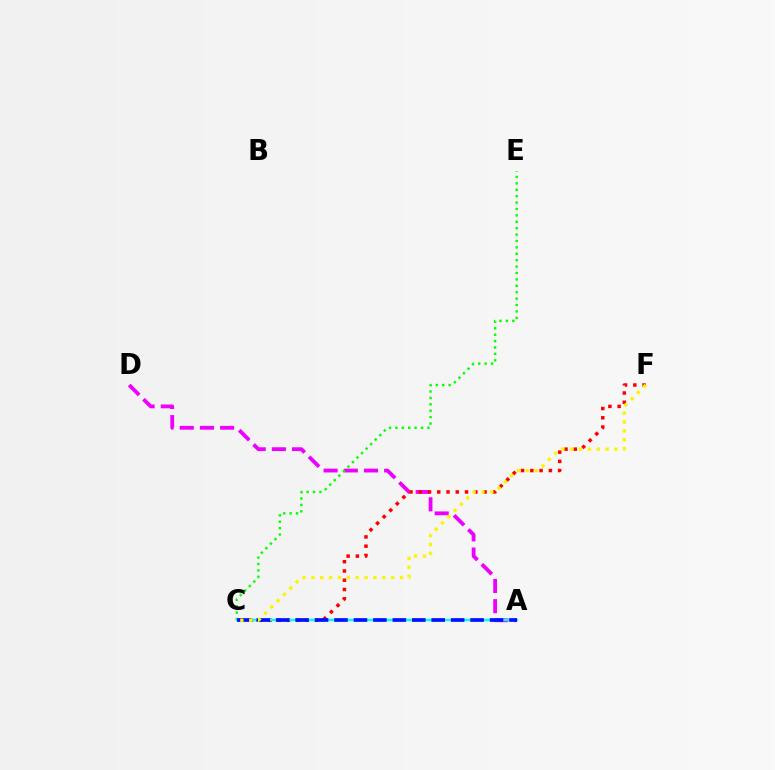{('A', 'D'): [{'color': '#ee00ff', 'line_style': 'dashed', 'thickness': 2.74}], ('C', 'E'): [{'color': '#08ff00', 'line_style': 'dotted', 'thickness': 1.74}], ('C', 'F'): [{'color': '#ff0000', 'line_style': 'dotted', 'thickness': 2.52}, {'color': '#fcf500', 'line_style': 'dotted', 'thickness': 2.41}], ('A', 'C'): [{'color': '#00fff6', 'line_style': 'solid', 'thickness': 1.74}, {'color': '#0010ff', 'line_style': 'dashed', 'thickness': 2.64}]}